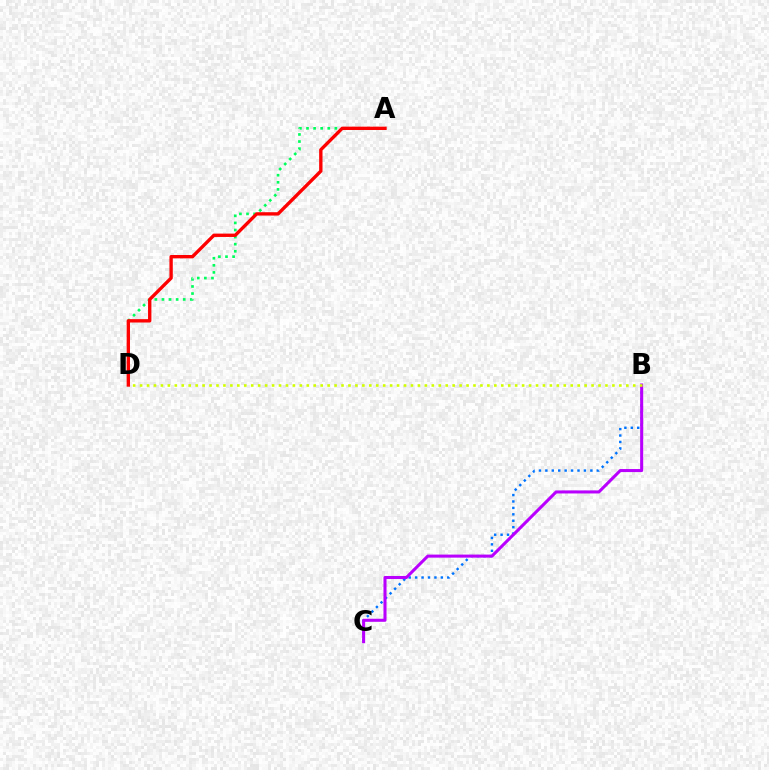{('A', 'D'): [{'color': '#00ff5c', 'line_style': 'dotted', 'thickness': 1.93}, {'color': '#ff0000', 'line_style': 'solid', 'thickness': 2.41}], ('B', 'C'): [{'color': '#0074ff', 'line_style': 'dotted', 'thickness': 1.75}, {'color': '#b900ff', 'line_style': 'solid', 'thickness': 2.2}], ('B', 'D'): [{'color': '#d1ff00', 'line_style': 'dotted', 'thickness': 1.89}]}